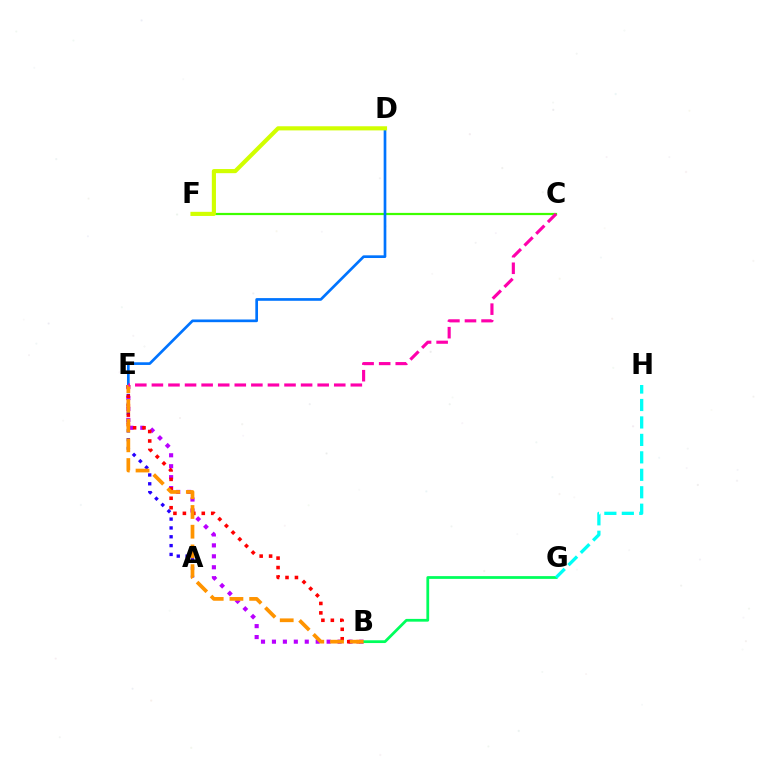{('A', 'E'): [{'color': '#2500ff', 'line_style': 'dotted', 'thickness': 2.4}], ('B', 'E'): [{'color': '#b900ff', 'line_style': 'dotted', 'thickness': 2.97}, {'color': '#ff0000', 'line_style': 'dotted', 'thickness': 2.57}, {'color': '#ff9400', 'line_style': 'dashed', 'thickness': 2.68}], ('C', 'F'): [{'color': '#3dff00', 'line_style': 'solid', 'thickness': 1.6}], ('D', 'E'): [{'color': '#0074ff', 'line_style': 'solid', 'thickness': 1.93}], ('B', 'G'): [{'color': '#00ff5c', 'line_style': 'solid', 'thickness': 1.99}], ('D', 'F'): [{'color': '#d1ff00', 'line_style': 'solid', 'thickness': 2.98}], ('C', 'E'): [{'color': '#ff00ac', 'line_style': 'dashed', 'thickness': 2.25}], ('G', 'H'): [{'color': '#00fff6', 'line_style': 'dashed', 'thickness': 2.37}]}